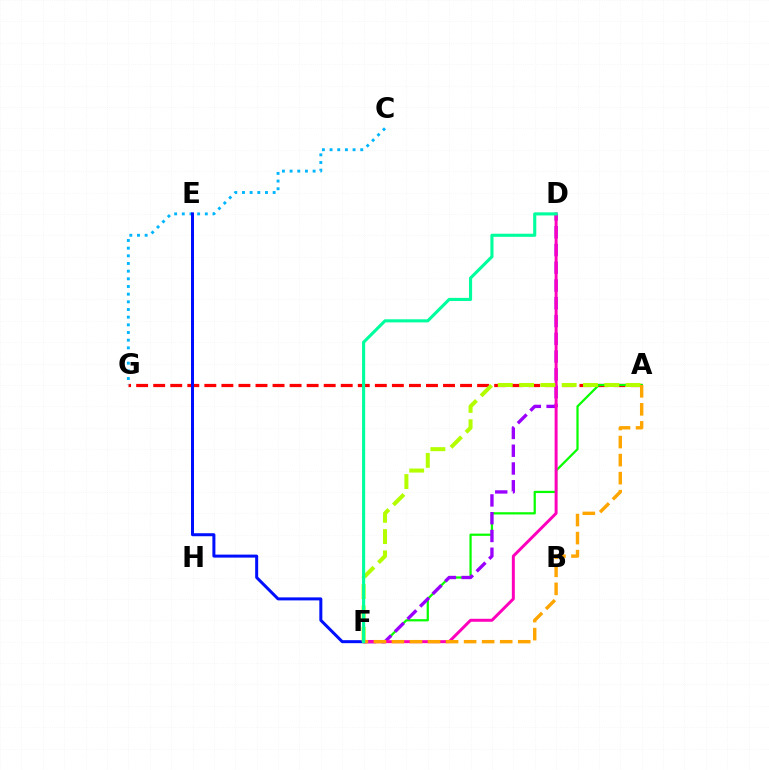{('A', 'G'): [{'color': '#ff0000', 'line_style': 'dashed', 'thickness': 2.32}], ('C', 'G'): [{'color': '#00b5ff', 'line_style': 'dotted', 'thickness': 2.08}], ('A', 'F'): [{'color': '#08ff00', 'line_style': 'solid', 'thickness': 1.61}, {'color': '#b3ff00', 'line_style': 'dashed', 'thickness': 2.89}, {'color': '#ffa500', 'line_style': 'dashed', 'thickness': 2.45}], ('E', 'F'): [{'color': '#0010ff', 'line_style': 'solid', 'thickness': 2.17}], ('D', 'F'): [{'color': '#9b00ff', 'line_style': 'dashed', 'thickness': 2.41}, {'color': '#ff00bd', 'line_style': 'solid', 'thickness': 2.14}, {'color': '#00ff9d', 'line_style': 'solid', 'thickness': 2.24}]}